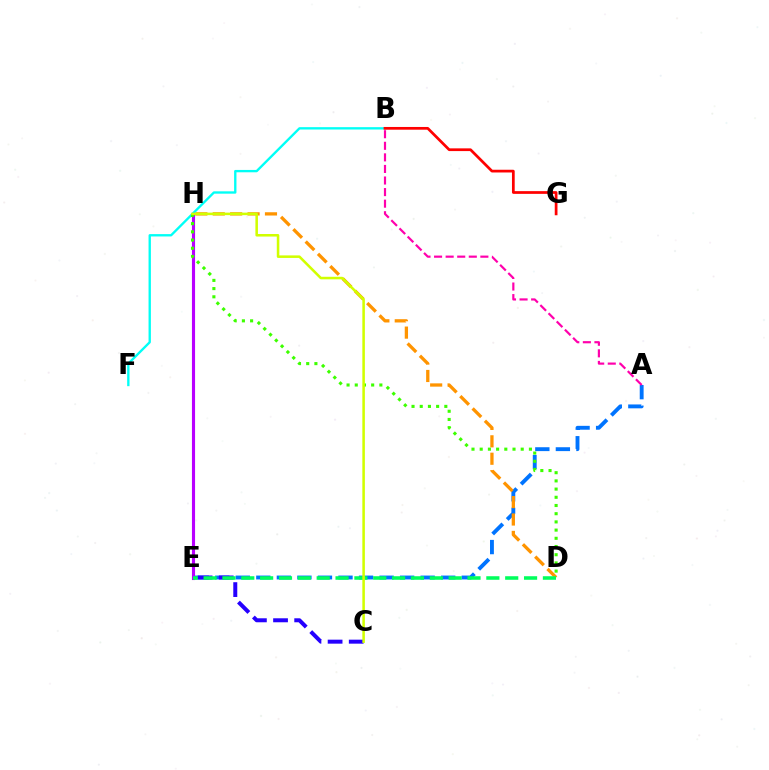{('A', 'E'): [{'color': '#0074ff', 'line_style': 'dashed', 'thickness': 2.79}], ('D', 'H'): [{'color': '#ff9400', 'line_style': 'dashed', 'thickness': 2.36}, {'color': '#3dff00', 'line_style': 'dotted', 'thickness': 2.23}], ('C', 'E'): [{'color': '#2500ff', 'line_style': 'dashed', 'thickness': 2.87}], ('B', 'F'): [{'color': '#00fff6', 'line_style': 'solid', 'thickness': 1.69}], ('E', 'H'): [{'color': '#b900ff', 'line_style': 'solid', 'thickness': 2.24}], ('D', 'E'): [{'color': '#00ff5c', 'line_style': 'dashed', 'thickness': 2.56}], ('C', 'H'): [{'color': '#d1ff00', 'line_style': 'solid', 'thickness': 1.83}], ('B', 'G'): [{'color': '#ff0000', 'line_style': 'solid', 'thickness': 1.97}], ('A', 'B'): [{'color': '#ff00ac', 'line_style': 'dashed', 'thickness': 1.57}]}